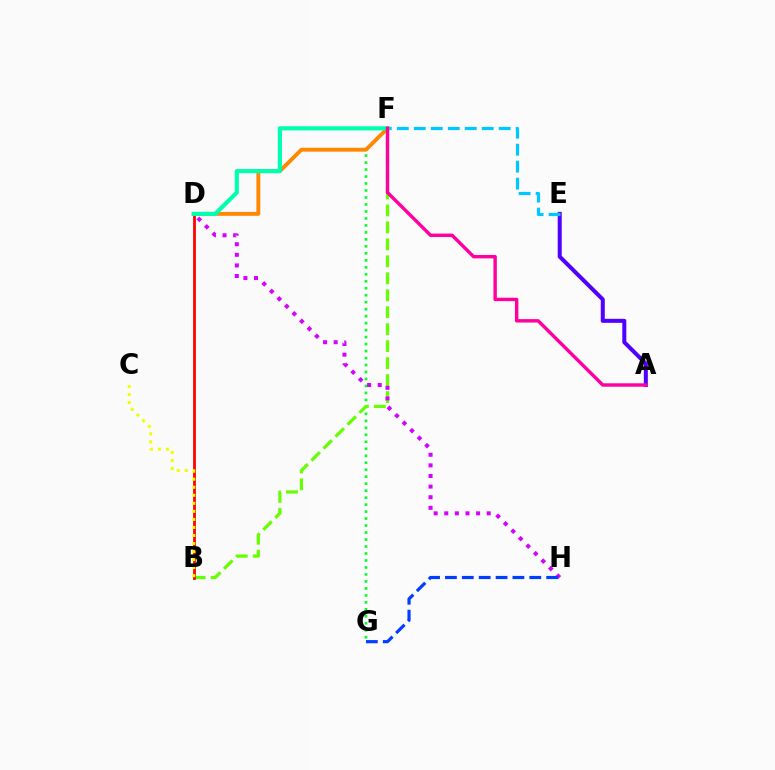{('F', 'G'): [{'color': '#00ff27', 'line_style': 'dotted', 'thickness': 1.9}], ('A', 'E'): [{'color': '#4f00ff', 'line_style': 'solid', 'thickness': 2.89}], ('B', 'F'): [{'color': '#66ff00', 'line_style': 'dashed', 'thickness': 2.31}], ('B', 'D'): [{'color': '#ff0000', 'line_style': 'solid', 'thickness': 2.0}], ('B', 'C'): [{'color': '#eeff00', 'line_style': 'dotted', 'thickness': 2.18}], ('D', 'H'): [{'color': '#d600ff', 'line_style': 'dotted', 'thickness': 2.88}], ('E', 'F'): [{'color': '#00c7ff', 'line_style': 'dashed', 'thickness': 2.31}], ('D', 'F'): [{'color': '#ff8800', 'line_style': 'solid', 'thickness': 2.79}, {'color': '#00ffaf', 'line_style': 'solid', 'thickness': 2.99}], ('G', 'H'): [{'color': '#003fff', 'line_style': 'dashed', 'thickness': 2.29}], ('A', 'F'): [{'color': '#ff00a0', 'line_style': 'solid', 'thickness': 2.46}]}